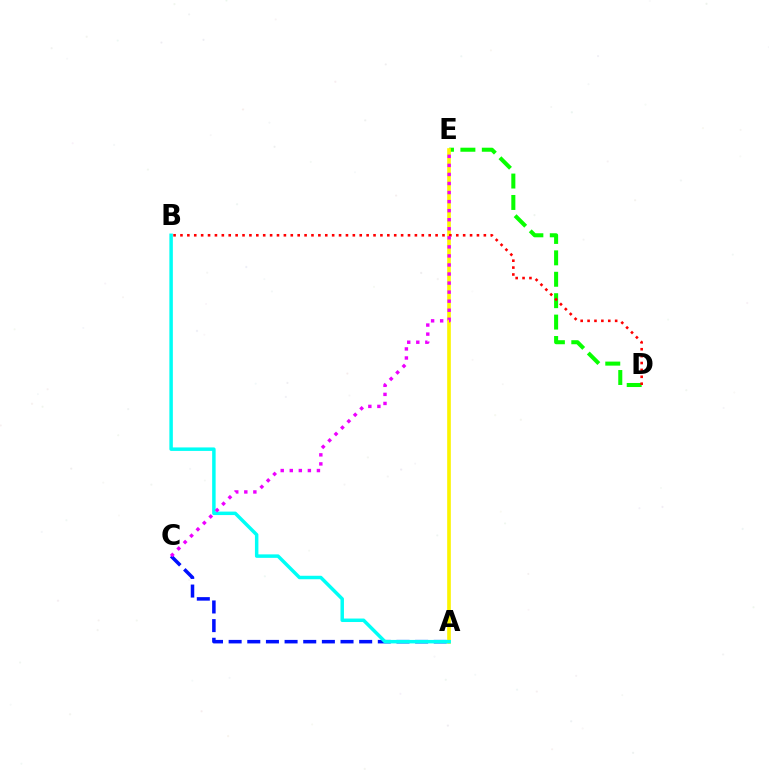{('D', 'E'): [{'color': '#08ff00', 'line_style': 'dashed', 'thickness': 2.91}], ('A', 'E'): [{'color': '#fcf500', 'line_style': 'solid', 'thickness': 2.62}], ('A', 'C'): [{'color': '#0010ff', 'line_style': 'dashed', 'thickness': 2.53}], ('B', 'D'): [{'color': '#ff0000', 'line_style': 'dotted', 'thickness': 1.87}], ('A', 'B'): [{'color': '#00fff6', 'line_style': 'solid', 'thickness': 2.5}], ('C', 'E'): [{'color': '#ee00ff', 'line_style': 'dotted', 'thickness': 2.46}]}